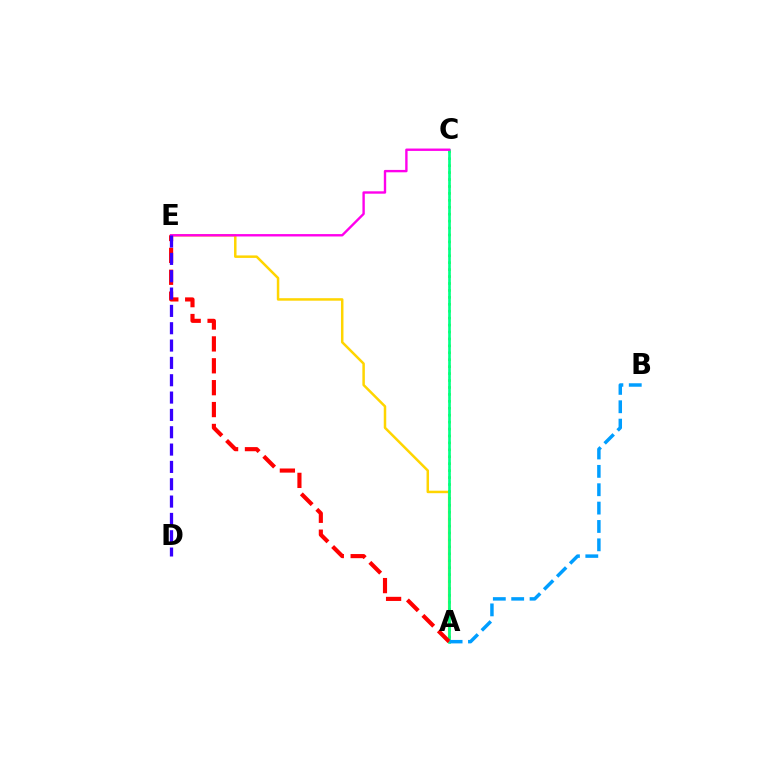{('A', 'E'): [{'color': '#ffd500', 'line_style': 'solid', 'thickness': 1.8}, {'color': '#ff0000', 'line_style': 'dashed', 'thickness': 2.97}], ('A', 'C'): [{'color': '#4fff00', 'line_style': 'dotted', 'thickness': 1.88}, {'color': '#00ff86', 'line_style': 'solid', 'thickness': 1.91}], ('A', 'B'): [{'color': '#009eff', 'line_style': 'dashed', 'thickness': 2.5}], ('C', 'E'): [{'color': '#ff00ed', 'line_style': 'solid', 'thickness': 1.72}], ('D', 'E'): [{'color': '#3700ff', 'line_style': 'dashed', 'thickness': 2.36}]}